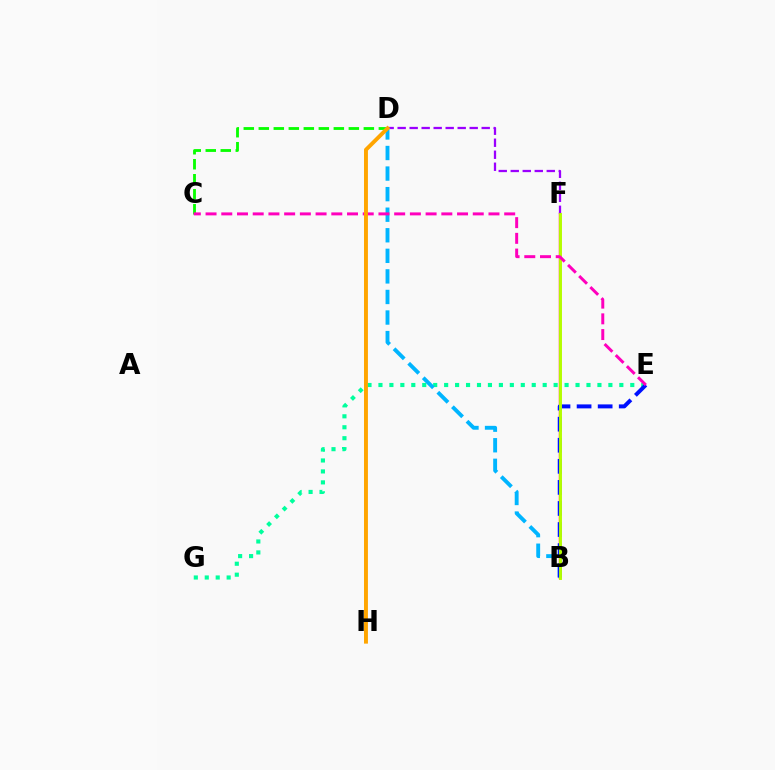{('E', 'G'): [{'color': '#00ff9d', 'line_style': 'dotted', 'thickness': 2.97}], ('B', 'D'): [{'color': '#00b5ff', 'line_style': 'dashed', 'thickness': 2.79}], ('C', 'D'): [{'color': '#08ff00', 'line_style': 'dashed', 'thickness': 2.04}], ('B', 'F'): [{'color': '#ff0000', 'line_style': 'solid', 'thickness': 1.7}, {'color': '#b3ff00', 'line_style': 'solid', 'thickness': 2.1}], ('D', 'F'): [{'color': '#9b00ff', 'line_style': 'dashed', 'thickness': 1.63}], ('B', 'E'): [{'color': '#0010ff', 'line_style': 'dashed', 'thickness': 2.86}], ('C', 'E'): [{'color': '#ff00bd', 'line_style': 'dashed', 'thickness': 2.14}], ('D', 'H'): [{'color': '#ffa500', 'line_style': 'solid', 'thickness': 2.81}]}